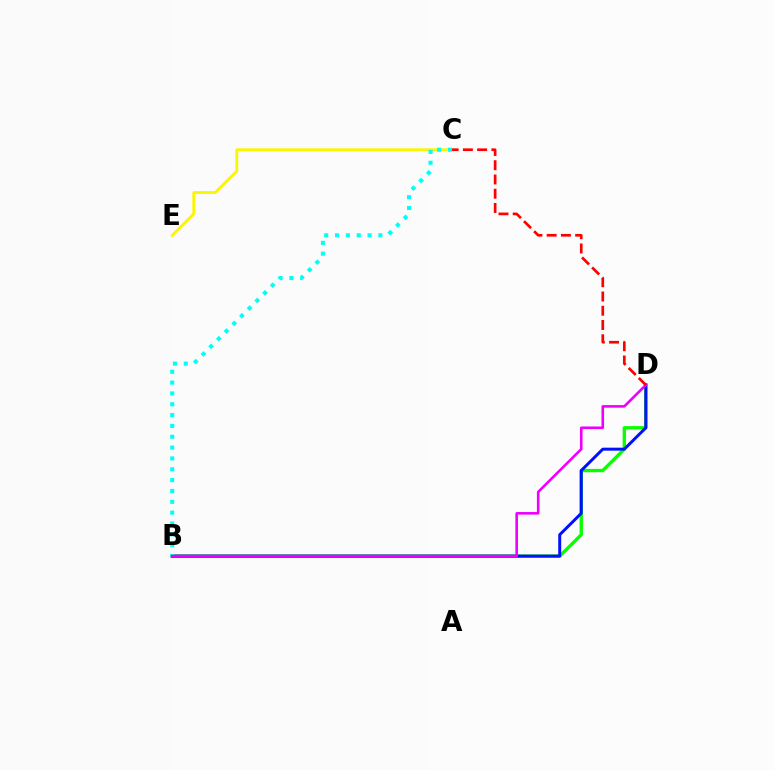{('C', 'E'): [{'color': '#fcf500', 'line_style': 'solid', 'thickness': 2.03}], ('B', 'D'): [{'color': '#08ff00', 'line_style': 'solid', 'thickness': 2.4}, {'color': '#0010ff', 'line_style': 'solid', 'thickness': 2.15}, {'color': '#ee00ff', 'line_style': 'solid', 'thickness': 1.87}], ('B', 'C'): [{'color': '#00fff6', 'line_style': 'dotted', 'thickness': 2.94}], ('C', 'D'): [{'color': '#ff0000', 'line_style': 'dashed', 'thickness': 1.94}]}